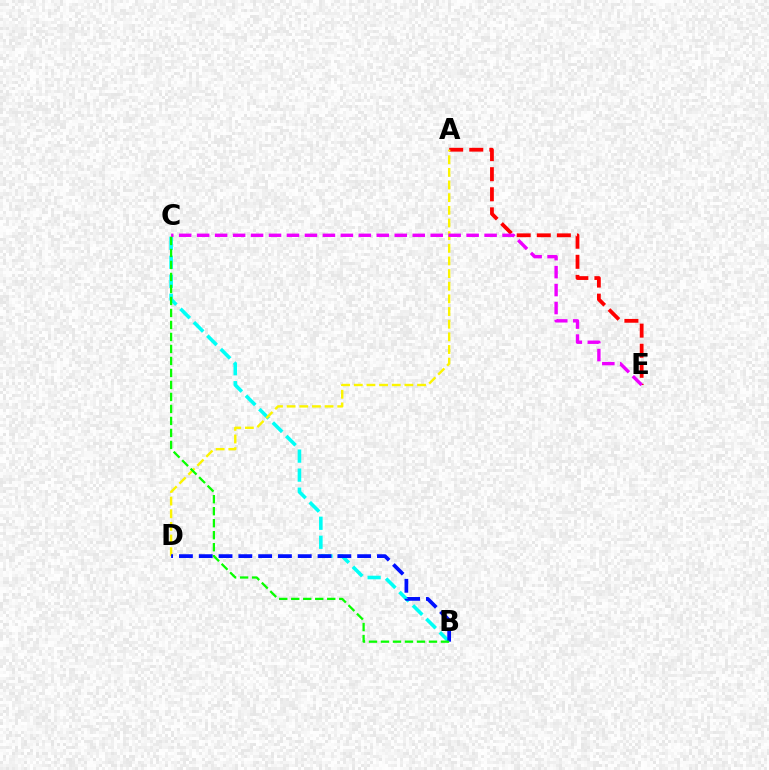{('A', 'E'): [{'color': '#ff0000', 'line_style': 'dashed', 'thickness': 2.73}], ('B', 'C'): [{'color': '#00fff6', 'line_style': 'dashed', 'thickness': 2.58}, {'color': '#08ff00', 'line_style': 'dashed', 'thickness': 1.63}], ('A', 'D'): [{'color': '#fcf500', 'line_style': 'dashed', 'thickness': 1.72}], ('B', 'D'): [{'color': '#0010ff', 'line_style': 'dashed', 'thickness': 2.69}], ('C', 'E'): [{'color': '#ee00ff', 'line_style': 'dashed', 'thickness': 2.44}]}